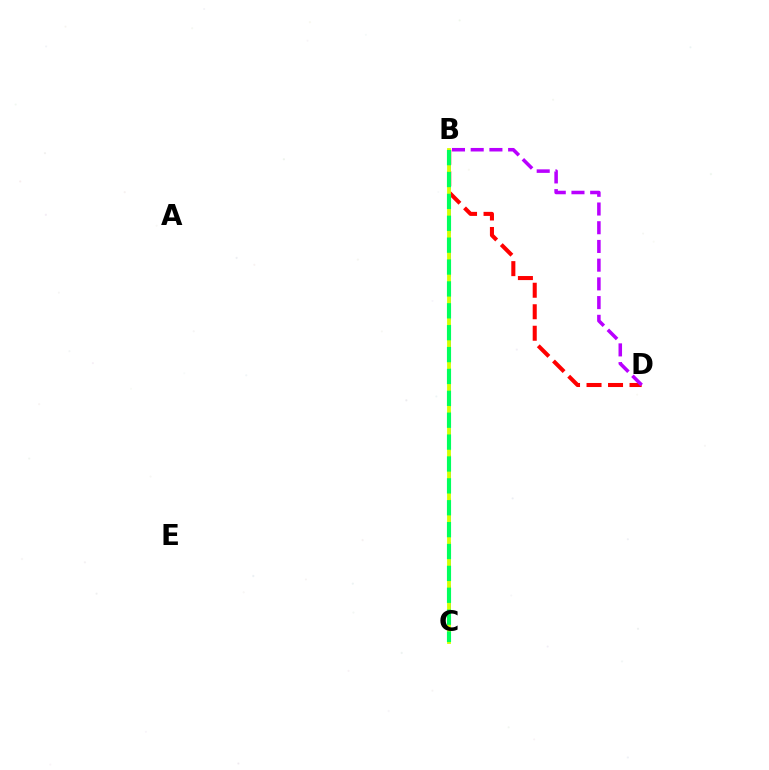{('B', 'C'): [{'color': '#0074ff', 'line_style': 'dashed', 'thickness': 1.97}, {'color': '#d1ff00', 'line_style': 'solid', 'thickness': 2.75}, {'color': '#00ff5c', 'line_style': 'dashed', 'thickness': 2.97}], ('B', 'D'): [{'color': '#ff0000', 'line_style': 'dashed', 'thickness': 2.92}, {'color': '#b900ff', 'line_style': 'dashed', 'thickness': 2.54}]}